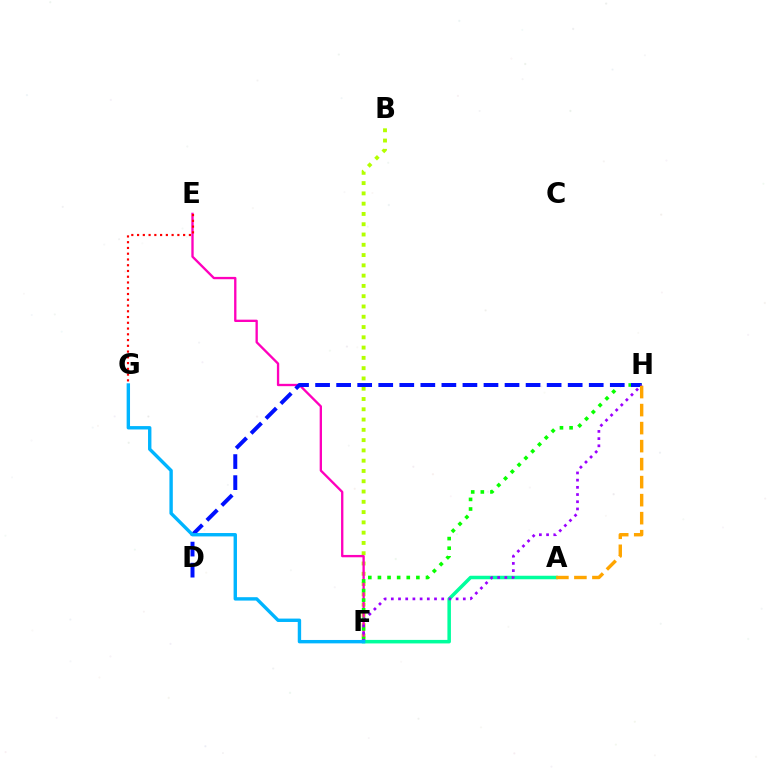{('B', 'F'): [{'color': '#b3ff00', 'line_style': 'dotted', 'thickness': 2.79}], ('E', 'F'): [{'color': '#ff00bd', 'line_style': 'solid', 'thickness': 1.68}], ('A', 'F'): [{'color': '#00ff9d', 'line_style': 'solid', 'thickness': 2.53}], ('F', 'H'): [{'color': '#08ff00', 'line_style': 'dotted', 'thickness': 2.61}, {'color': '#9b00ff', 'line_style': 'dotted', 'thickness': 1.96}], ('D', 'H'): [{'color': '#0010ff', 'line_style': 'dashed', 'thickness': 2.86}], ('F', 'G'): [{'color': '#00b5ff', 'line_style': 'solid', 'thickness': 2.44}], ('A', 'H'): [{'color': '#ffa500', 'line_style': 'dashed', 'thickness': 2.45}], ('E', 'G'): [{'color': '#ff0000', 'line_style': 'dotted', 'thickness': 1.56}]}